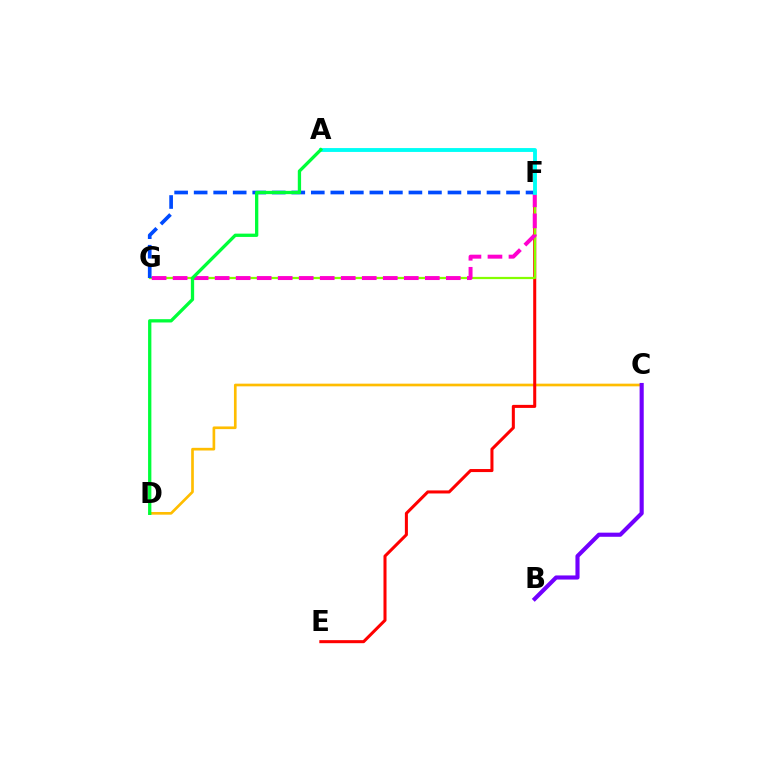{('C', 'D'): [{'color': '#ffbd00', 'line_style': 'solid', 'thickness': 1.92}], ('E', 'F'): [{'color': '#ff0000', 'line_style': 'solid', 'thickness': 2.19}], ('F', 'G'): [{'color': '#84ff00', 'line_style': 'solid', 'thickness': 1.6}, {'color': '#ff00cf', 'line_style': 'dashed', 'thickness': 2.85}, {'color': '#004bff', 'line_style': 'dashed', 'thickness': 2.65}], ('A', 'F'): [{'color': '#00fff6', 'line_style': 'solid', 'thickness': 2.78}], ('B', 'C'): [{'color': '#7200ff', 'line_style': 'solid', 'thickness': 2.97}], ('A', 'D'): [{'color': '#00ff39', 'line_style': 'solid', 'thickness': 2.37}]}